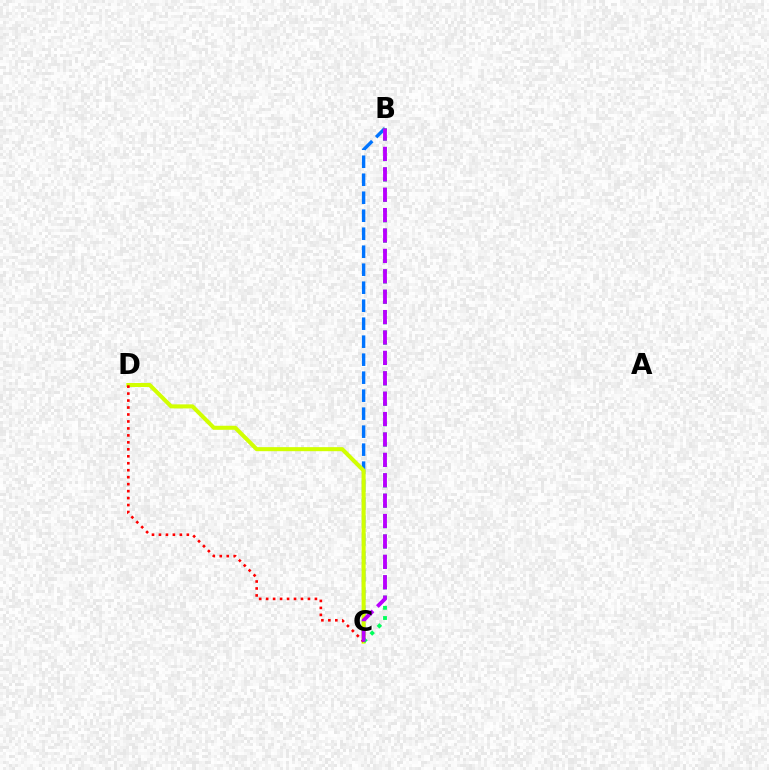{('B', 'C'): [{'color': '#0074ff', 'line_style': 'dashed', 'thickness': 2.44}, {'color': '#00ff5c', 'line_style': 'dotted', 'thickness': 2.77}, {'color': '#b900ff', 'line_style': 'dashed', 'thickness': 2.77}], ('C', 'D'): [{'color': '#d1ff00', 'line_style': 'solid', 'thickness': 2.91}, {'color': '#ff0000', 'line_style': 'dotted', 'thickness': 1.89}]}